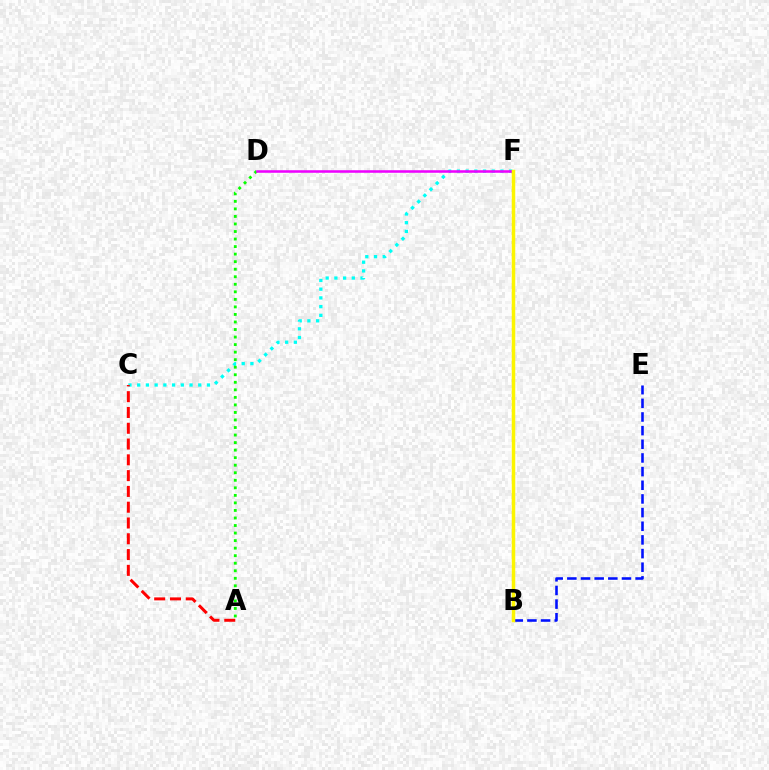{('C', 'F'): [{'color': '#00fff6', 'line_style': 'dotted', 'thickness': 2.37}], ('A', 'C'): [{'color': '#ff0000', 'line_style': 'dashed', 'thickness': 2.14}], ('B', 'E'): [{'color': '#0010ff', 'line_style': 'dashed', 'thickness': 1.86}], ('A', 'D'): [{'color': '#08ff00', 'line_style': 'dotted', 'thickness': 2.05}], ('D', 'F'): [{'color': '#ee00ff', 'line_style': 'solid', 'thickness': 1.83}], ('B', 'F'): [{'color': '#fcf500', 'line_style': 'solid', 'thickness': 2.52}]}